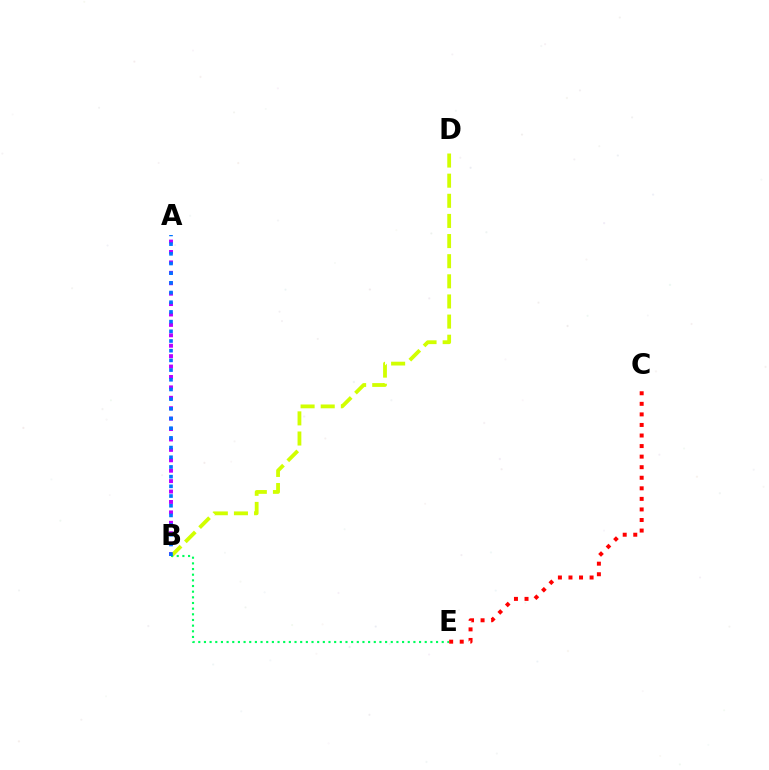{('A', 'B'): [{'color': '#b900ff', 'line_style': 'dotted', 'thickness': 2.83}, {'color': '#0074ff', 'line_style': 'dotted', 'thickness': 2.63}], ('B', 'D'): [{'color': '#d1ff00', 'line_style': 'dashed', 'thickness': 2.73}], ('B', 'E'): [{'color': '#00ff5c', 'line_style': 'dotted', 'thickness': 1.54}], ('C', 'E'): [{'color': '#ff0000', 'line_style': 'dotted', 'thickness': 2.87}]}